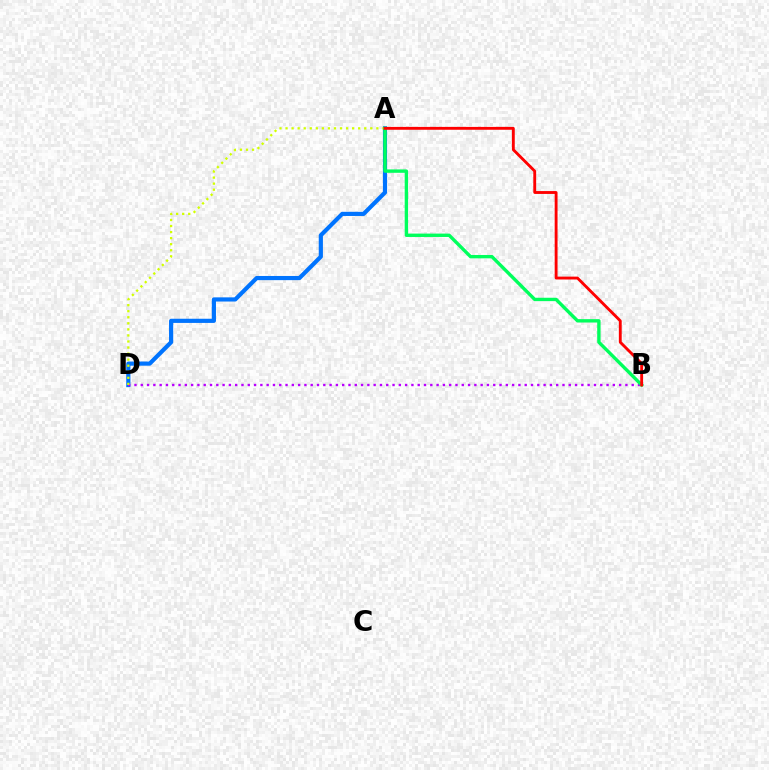{('A', 'D'): [{'color': '#0074ff', 'line_style': 'solid', 'thickness': 3.0}, {'color': '#d1ff00', 'line_style': 'dotted', 'thickness': 1.64}], ('B', 'D'): [{'color': '#b900ff', 'line_style': 'dotted', 'thickness': 1.71}], ('A', 'B'): [{'color': '#00ff5c', 'line_style': 'solid', 'thickness': 2.43}, {'color': '#ff0000', 'line_style': 'solid', 'thickness': 2.06}]}